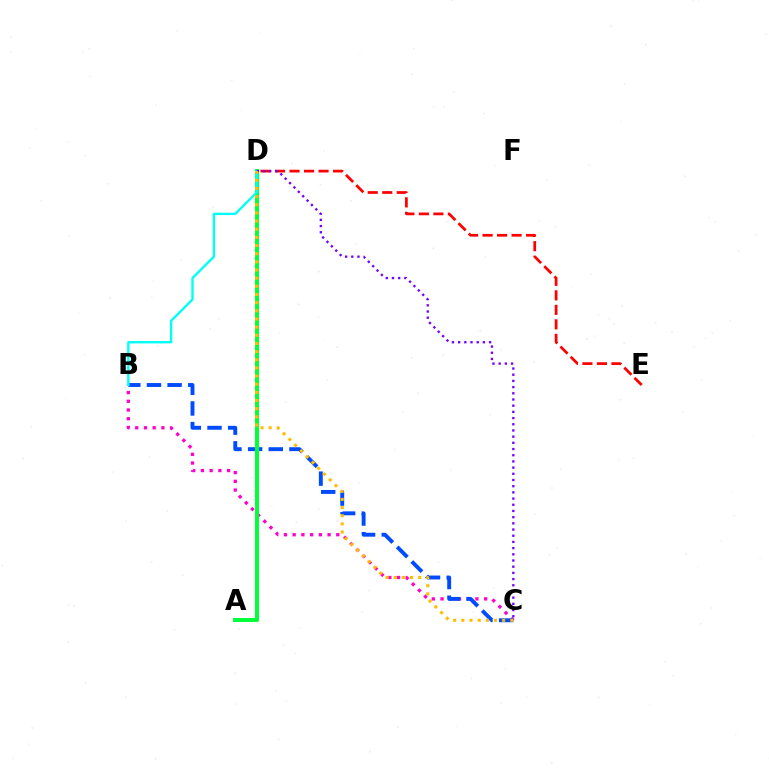{('D', 'E'): [{'color': '#ff0000', 'line_style': 'dashed', 'thickness': 1.97}], ('B', 'C'): [{'color': '#ff00cf', 'line_style': 'dotted', 'thickness': 2.37}, {'color': '#004bff', 'line_style': 'dashed', 'thickness': 2.81}], ('A', 'D'): [{'color': '#84ff00', 'line_style': 'dashed', 'thickness': 1.93}, {'color': '#00ff39', 'line_style': 'solid', 'thickness': 2.85}], ('B', 'D'): [{'color': '#00fff6', 'line_style': 'solid', 'thickness': 1.7}], ('C', 'D'): [{'color': '#7200ff', 'line_style': 'dotted', 'thickness': 1.68}, {'color': '#ffbd00', 'line_style': 'dotted', 'thickness': 2.22}]}